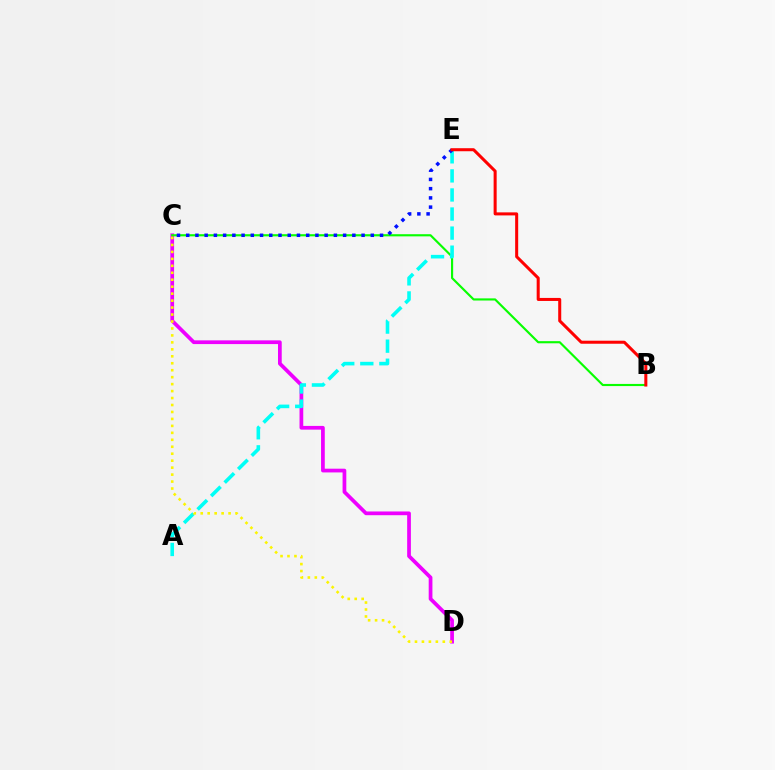{('C', 'D'): [{'color': '#ee00ff', 'line_style': 'solid', 'thickness': 2.69}, {'color': '#fcf500', 'line_style': 'dotted', 'thickness': 1.89}], ('B', 'C'): [{'color': '#08ff00', 'line_style': 'solid', 'thickness': 1.55}], ('A', 'E'): [{'color': '#00fff6', 'line_style': 'dashed', 'thickness': 2.59}], ('C', 'E'): [{'color': '#0010ff', 'line_style': 'dotted', 'thickness': 2.51}], ('B', 'E'): [{'color': '#ff0000', 'line_style': 'solid', 'thickness': 2.18}]}